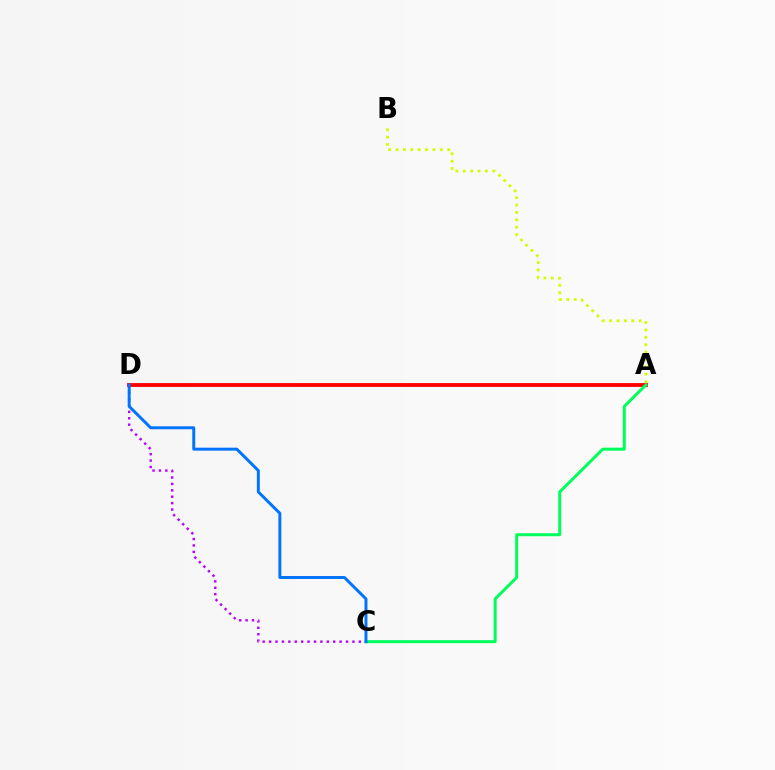{('A', 'D'): [{'color': '#ff0000', 'line_style': 'solid', 'thickness': 2.76}], ('A', 'C'): [{'color': '#00ff5c', 'line_style': 'solid', 'thickness': 2.16}], ('C', 'D'): [{'color': '#b900ff', 'line_style': 'dotted', 'thickness': 1.74}, {'color': '#0074ff', 'line_style': 'solid', 'thickness': 2.13}], ('A', 'B'): [{'color': '#d1ff00', 'line_style': 'dotted', 'thickness': 2.01}]}